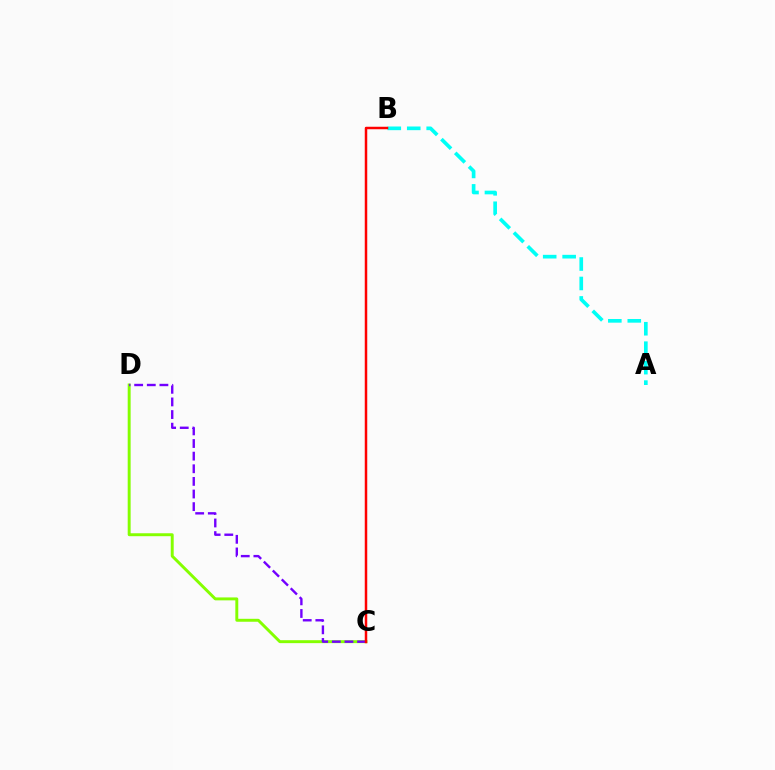{('A', 'B'): [{'color': '#00fff6', 'line_style': 'dashed', 'thickness': 2.64}], ('C', 'D'): [{'color': '#84ff00', 'line_style': 'solid', 'thickness': 2.11}, {'color': '#7200ff', 'line_style': 'dashed', 'thickness': 1.71}], ('B', 'C'): [{'color': '#ff0000', 'line_style': 'solid', 'thickness': 1.79}]}